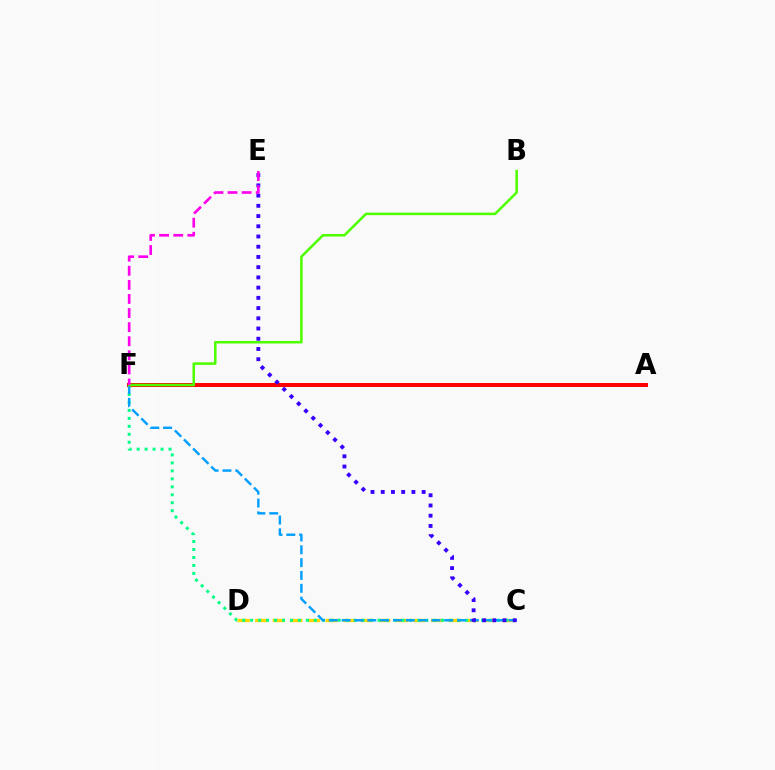{('C', 'D'): [{'color': '#ffd500', 'line_style': 'dashed', 'thickness': 2.39}], ('C', 'F'): [{'color': '#00ff86', 'line_style': 'dotted', 'thickness': 2.16}, {'color': '#009eff', 'line_style': 'dashed', 'thickness': 1.74}], ('A', 'F'): [{'color': '#ff0000', 'line_style': 'solid', 'thickness': 2.86}], ('B', 'F'): [{'color': '#4fff00', 'line_style': 'solid', 'thickness': 1.83}], ('C', 'E'): [{'color': '#3700ff', 'line_style': 'dotted', 'thickness': 2.78}], ('E', 'F'): [{'color': '#ff00ed', 'line_style': 'dashed', 'thickness': 1.91}]}